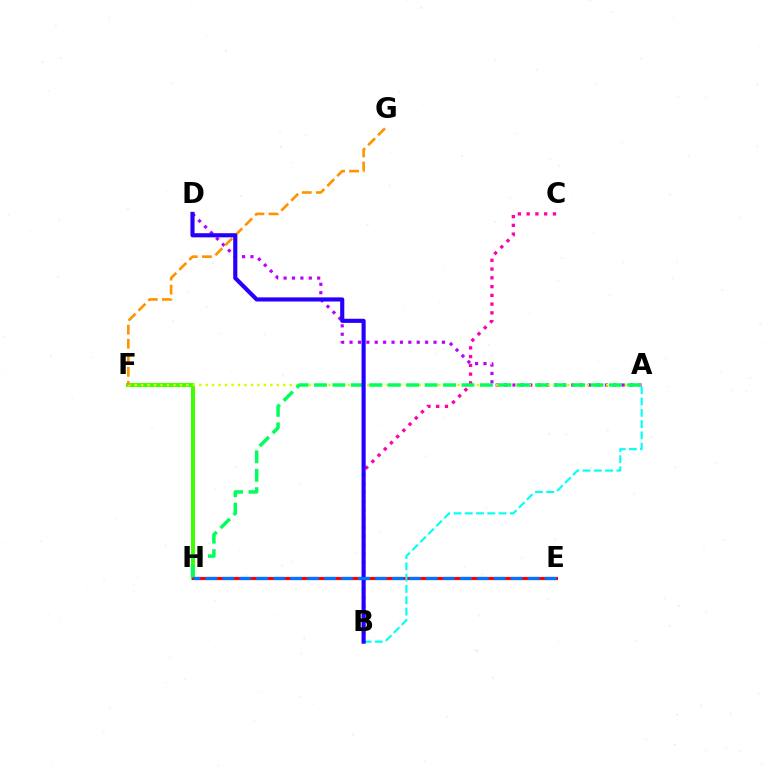{('A', 'D'): [{'color': '#b900ff', 'line_style': 'dotted', 'thickness': 2.28}], ('F', 'H'): [{'color': '#3dff00', 'line_style': 'solid', 'thickness': 2.84}], ('A', 'F'): [{'color': '#d1ff00', 'line_style': 'dotted', 'thickness': 1.75}], ('F', 'G'): [{'color': '#ff9400', 'line_style': 'dashed', 'thickness': 1.91}], ('B', 'C'): [{'color': '#ff00ac', 'line_style': 'dotted', 'thickness': 2.38}], ('E', 'H'): [{'color': '#ff0000', 'line_style': 'solid', 'thickness': 2.29}, {'color': '#0074ff', 'line_style': 'dashed', 'thickness': 2.3}], ('A', 'H'): [{'color': '#00ff5c', 'line_style': 'dashed', 'thickness': 2.5}], ('A', 'B'): [{'color': '#00fff6', 'line_style': 'dashed', 'thickness': 1.53}], ('B', 'D'): [{'color': '#2500ff', 'line_style': 'solid', 'thickness': 2.98}]}